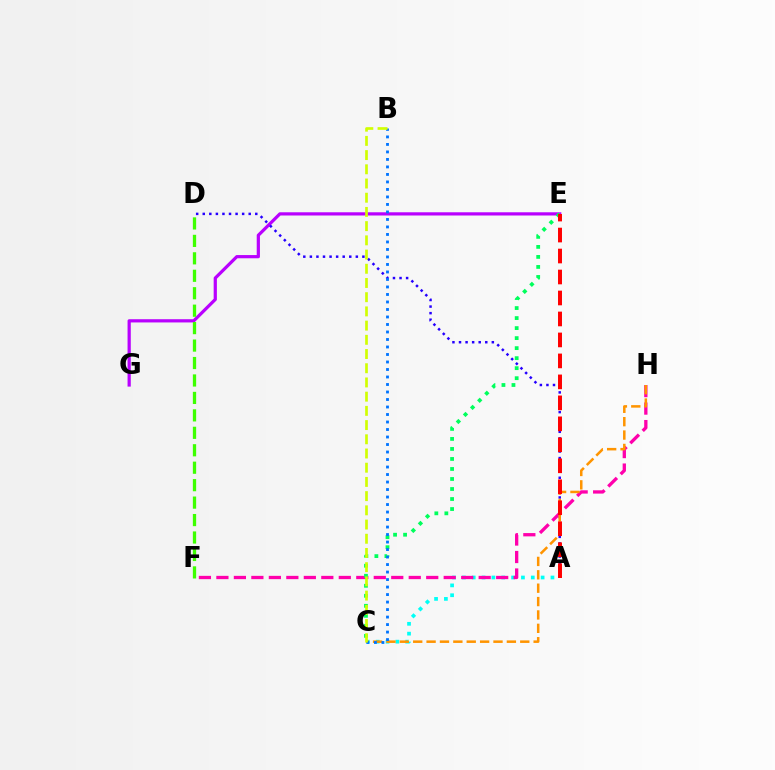{('A', 'C'): [{'color': '#00fff6', 'line_style': 'dotted', 'thickness': 2.67}], ('E', 'G'): [{'color': '#b900ff', 'line_style': 'solid', 'thickness': 2.32}], ('A', 'D'): [{'color': '#2500ff', 'line_style': 'dotted', 'thickness': 1.78}], ('F', 'H'): [{'color': '#ff00ac', 'line_style': 'dashed', 'thickness': 2.38}], ('D', 'F'): [{'color': '#3dff00', 'line_style': 'dashed', 'thickness': 2.37}], ('C', 'E'): [{'color': '#00ff5c', 'line_style': 'dotted', 'thickness': 2.72}], ('C', 'H'): [{'color': '#ff9400', 'line_style': 'dashed', 'thickness': 1.82}], ('B', 'C'): [{'color': '#0074ff', 'line_style': 'dotted', 'thickness': 2.04}, {'color': '#d1ff00', 'line_style': 'dashed', 'thickness': 1.93}], ('A', 'E'): [{'color': '#ff0000', 'line_style': 'dashed', 'thickness': 2.85}]}